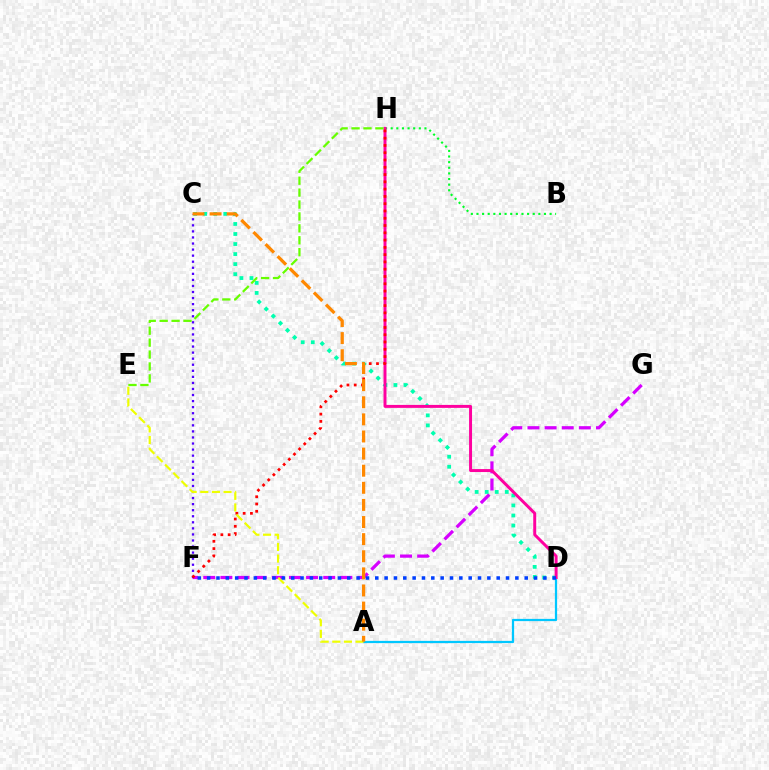{('F', 'G'): [{'color': '#d600ff', 'line_style': 'dashed', 'thickness': 2.33}], ('C', 'D'): [{'color': '#00ffaf', 'line_style': 'dotted', 'thickness': 2.73}], ('A', 'D'): [{'color': '#00c7ff', 'line_style': 'solid', 'thickness': 1.61}], ('C', 'F'): [{'color': '#4f00ff', 'line_style': 'dotted', 'thickness': 1.65}], ('B', 'H'): [{'color': '#00ff27', 'line_style': 'dotted', 'thickness': 1.53}], ('D', 'H'): [{'color': '#ff00a0', 'line_style': 'solid', 'thickness': 2.13}], ('F', 'H'): [{'color': '#ff0000', 'line_style': 'dotted', 'thickness': 1.98}], ('A', 'E'): [{'color': '#eeff00', 'line_style': 'dashed', 'thickness': 1.58}], ('E', 'H'): [{'color': '#66ff00', 'line_style': 'dashed', 'thickness': 1.62}], ('D', 'F'): [{'color': '#003fff', 'line_style': 'dotted', 'thickness': 2.54}], ('A', 'C'): [{'color': '#ff8800', 'line_style': 'dashed', 'thickness': 2.32}]}